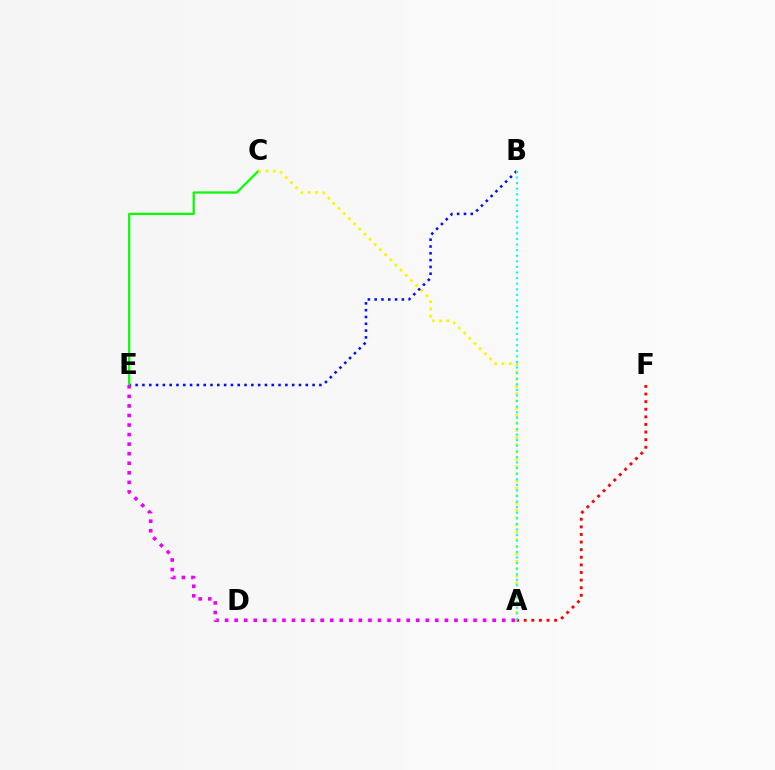{('A', 'F'): [{'color': '#ff0000', 'line_style': 'dotted', 'thickness': 2.07}], ('B', 'E'): [{'color': '#0010ff', 'line_style': 'dotted', 'thickness': 1.85}], ('C', 'E'): [{'color': '#08ff00', 'line_style': 'solid', 'thickness': 1.61}], ('A', 'E'): [{'color': '#ee00ff', 'line_style': 'dotted', 'thickness': 2.6}], ('A', 'C'): [{'color': '#fcf500', 'line_style': 'dotted', 'thickness': 1.98}], ('A', 'B'): [{'color': '#00fff6', 'line_style': 'dotted', 'thickness': 1.52}]}